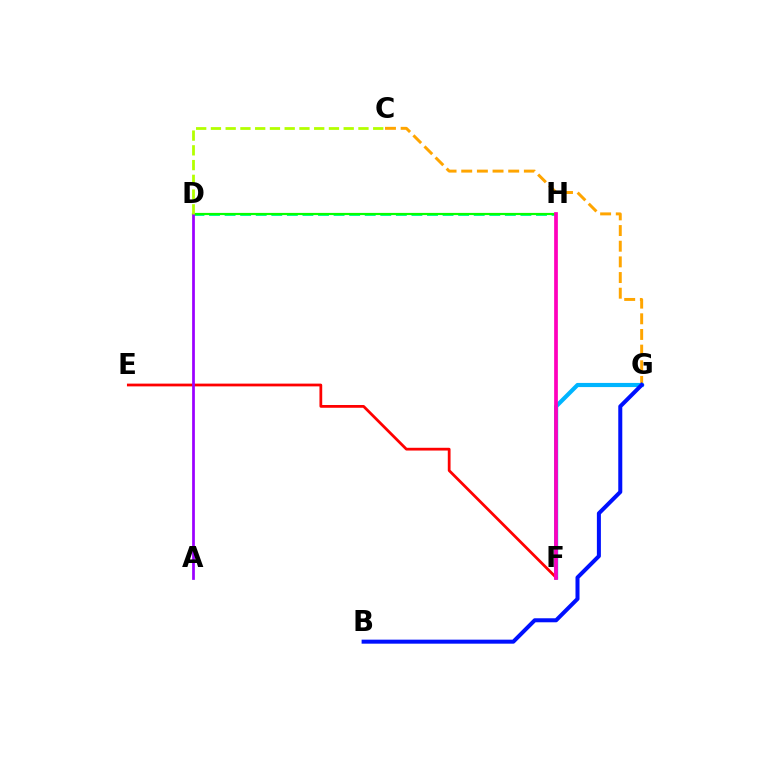{('C', 'G'): [{'color': '#ffa500', 'line_style': 'dashed', 'thickness': 2.13}], ('F', 'G'): [{'color': '#00b5ff', 'line_style': 'solid', 'thickness': 2.99}], ('D', 'H'): [{'color': '#00ff9d', 'line_style': 'dashed', 'thickness': 2.12}, {'color': '#08ff00', 'line_style': 'solid', 'thickness': 1.58}], ('B', 'G'): [{'color': '#0010ff', 'line_style': 'solid', 'thickness': 2.89}], ('E', 'F'): [{'color': '#ff0000', 'line_style': 'solid', 'thickness': 1.99}], ('A', 'D'): [{'color': '#9b00ff', 'line_style': 'solid', 'thickness': 1.97}], ('F', 'H'): [{'color': '#ff00bd', 'line_style': 'solid', 'thickness': 2.68}], ('C', 'D'): [{'color': '#b3ff00', 'line_style': 'dashed', 'thickness': 2.0}]}